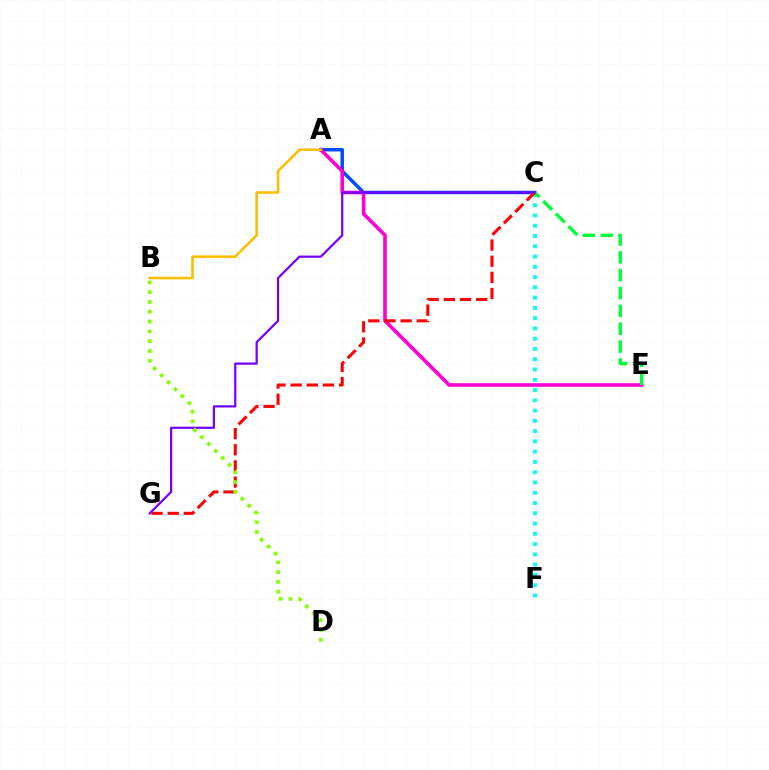{('A', 'C'): [{'color': '#004bff', 'line_style': 'solid', 'thickness': 2.5}], ('C', 'F'): [{'color': '#00fff6', 'line_style': 'dotted', 'thickness': 2.79}], ('A', 'E'): [{'color': '#ff00cf', 'line_style': 'solid', 'thickness': 2.59}], ('C', 'E'): [{'color': '#00ff39', 'line_style': 'dashed', 'thickness': 2.42}], ('A', 'B'): [{'color': '#ffbd00', 'line_style': 'solid', 'thickness': 1.84}], ('C', 'G'): [{'color': '#ff0000', 'line_style': 'dashed', 'thickness': 2.2}, {'color': '#7200ff', 'line_style': 'solid', 'thickness': 1.59}], ('B', 'D'): [{'color': '#84ff00', 'line_style': 'dotted', 'thickness': 2.66}]}